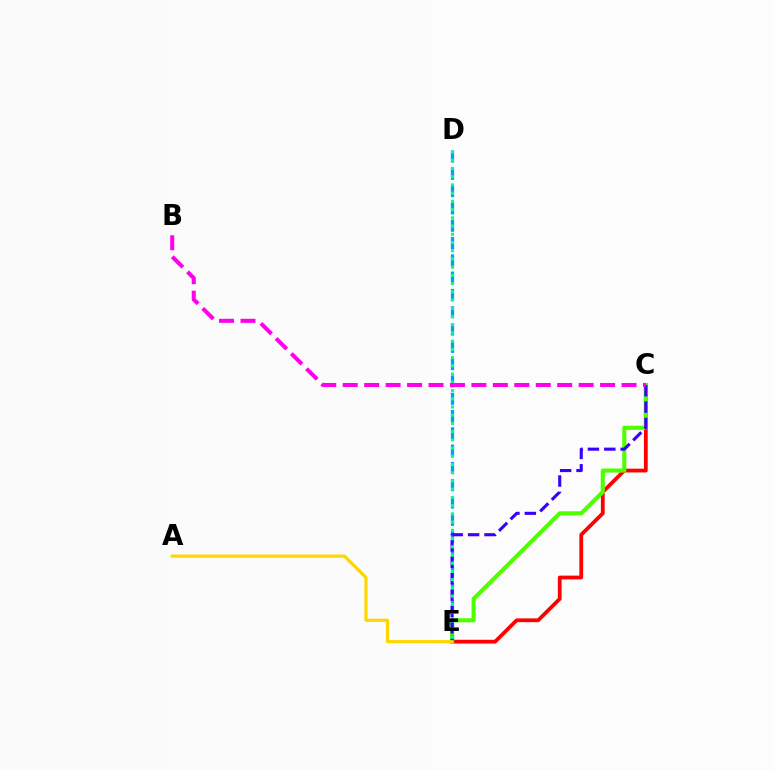{('C', 'E'): [{'color': '#ff0000', 'line_style': 'solid', 'thickness': 2.71}, {'color': '#4fff00', 'line_style': 'solid', 'thickness': 2.96}, {'color': '#3700ff', 'line_style': 'dashed', 'thickness': 2.23}], ('D', 'E'): [{'color': '#009eff', 'line_style': 'dashed', 'thickness': 2.35}, {'color': '#00ff86', 'line_style': 'dotted', 'thickness': 2.23}], ('A', 'E'): [{'color': '#ffd500', 'line_style': 'solid', 'thickness': 2.28}], ('B', 'C'): [{'color': '#ff00ed', 'line_style': 'dashed', 'thickness': 2.91}]}